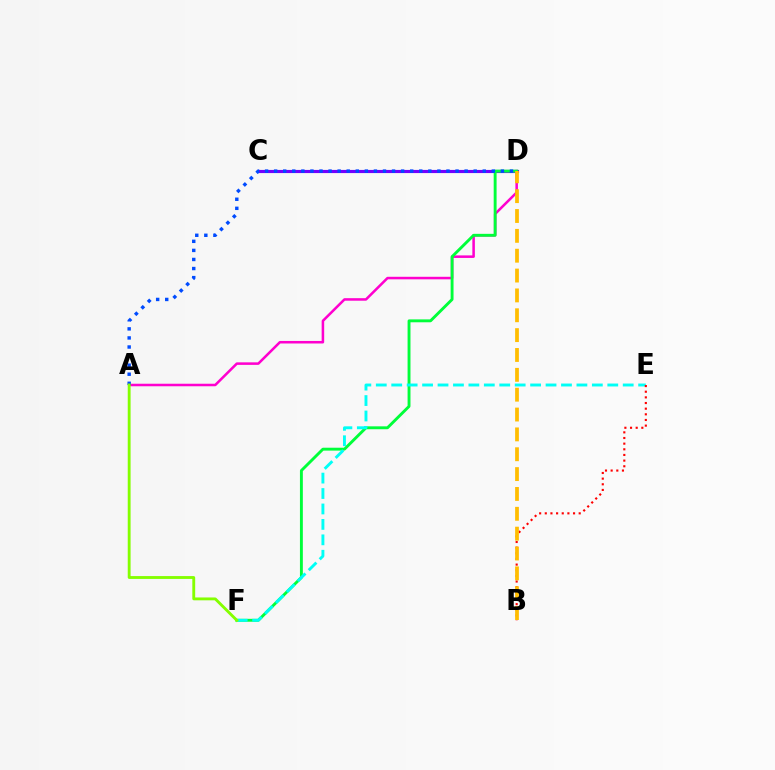{('A', 'D'): [{'color': '#ff00cf', 'line_style': 'solid', 'thickness': 1.82}, {'color': '#004bff', 'line_style': 'dotted', 'thickness': 2.46}], ('C', 'D'): [{'color': '#7200ff', 'line_style': 'solid', 'thickness': 2.26}], ('D', 'F'): [{'color': '#00ff39', 'line_style': 'solid', 'thickness': 2.08}], ('E', 'F'): [{'color': '#00fff6', 'line_style': 'dashed', 'thickness': 2.1}], ('A', 'F'): [{'color': '#84ff00', 'line_style': 'solid', 'thickness': 2.06}], ('B', 'E'): [{'color': '#ff0000', 'line_style': 'dotted', 'thickness': 1.54}], ('B', 'D'): [{'color': '#ffbd00', 'line_style': 'dashed', 'thickness': 2.7}]}